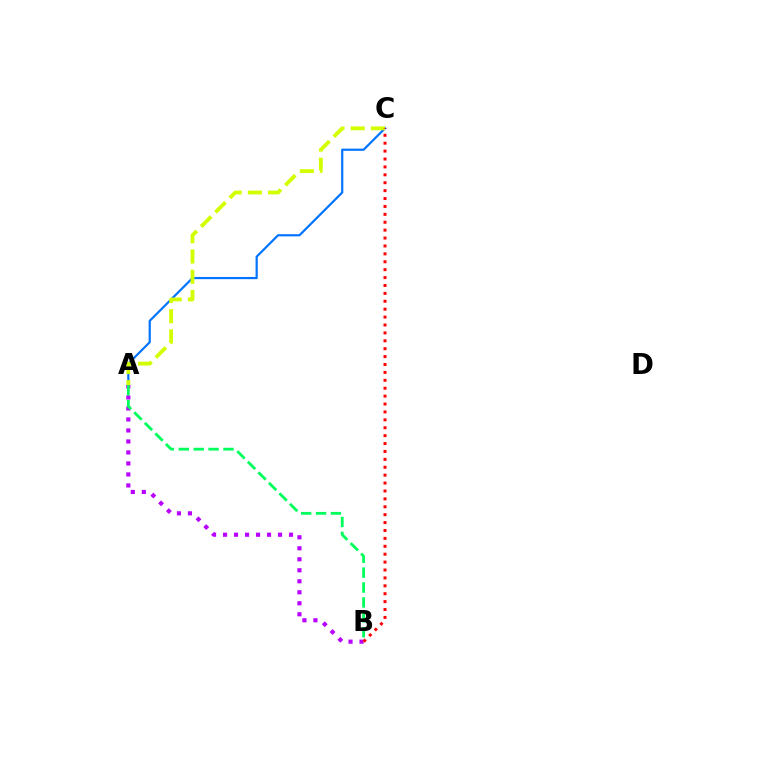{('A', 'C'): [{'color': '#0074ff', 'line_style': 'solid', 'thickness': 1.58}, {'color': '#d1ff00', 'line_style': 'dashed', 'thickness': 2.75}], ('A', 'B'): [{'color': '#b900ff', 'line_style': 'dotted', 'thickness': 2.99}, {'color': '#00ff5c', 'line_style': 'dashed', 'thickness': 2.02}], ('B', 'C'): [{'color': '#ff0000', 'line_style': 'dotted', 'thickness': 2.15}]}